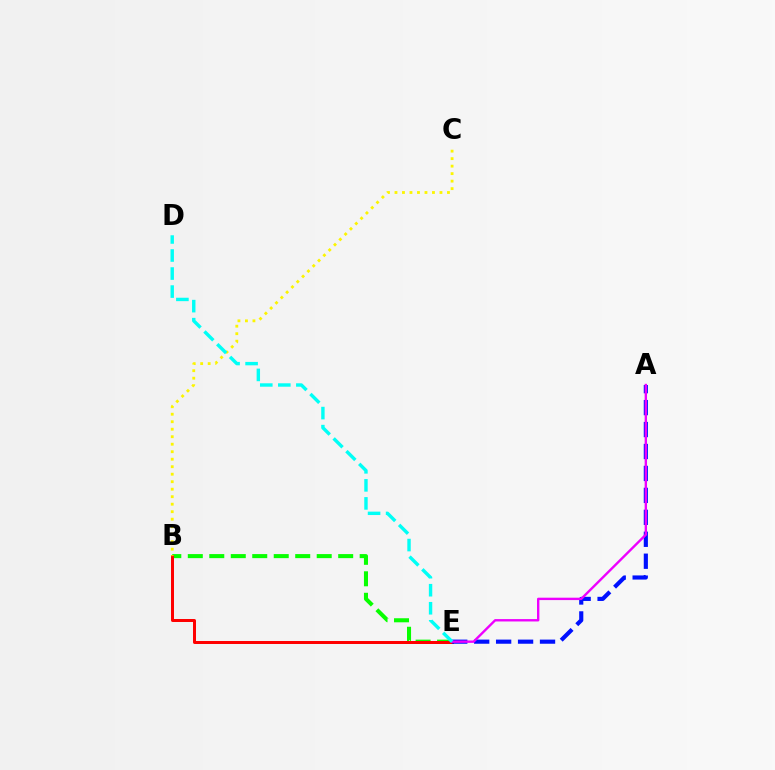{('B', 'E'): [{'color': '#08ff00', 'line_style': 'dashed', 'thickness': 2.92}, {'color': '#ff0000', 'line_style': 'solid', 'thickness': 2.15}], ('A', 'E'): [{'color': '#0010ff', 'line_style': 'dashed', 'thickness': 2.98}, {'color': '#ee00ff', 'line_style': 'solid', 'thickness': 1.72}], ('B', 'C'): [{'color': '#fcf500', 'line_style': 'dotted', 'thickness': 2.04}], ('D', 'E'): [{'color': '#00fff6', 'line_style': 'dashed', 'thickness': 2.45}]}